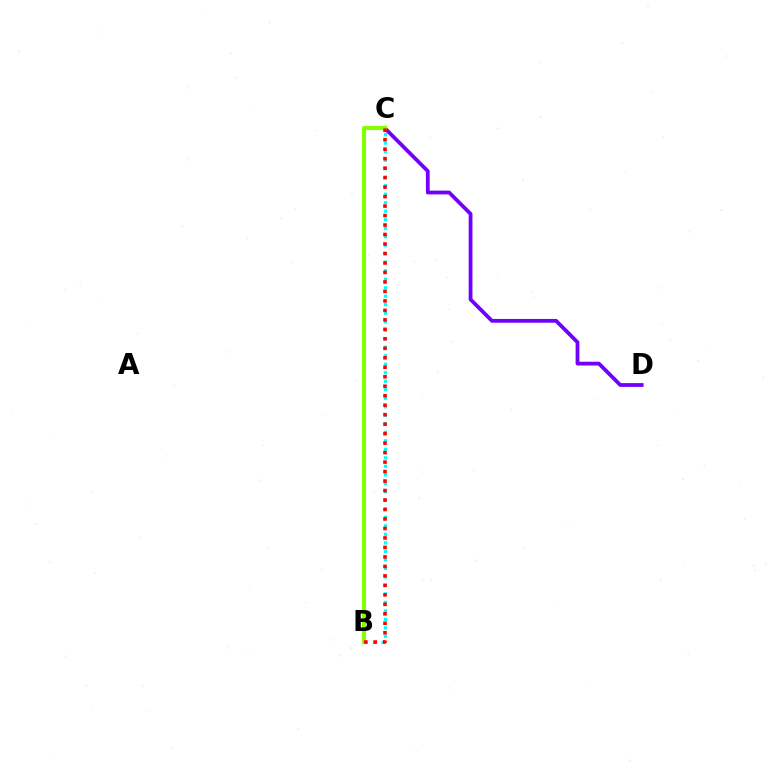{('B', 'C'): [{'color': '#00fff6', 'line_style': 'dotted', 'thickness': 2.31}, {'color': '#84ff00', 'line_style': 'solid', 'thickness': 2.96}, {'color': '#ff0000', 'line_style': 'dotted', 'thickness': 2.58}], ('C', 'D'): [{'color': '#7200ff', 'line_style': 'solid', 'thickness': 2.73}]}